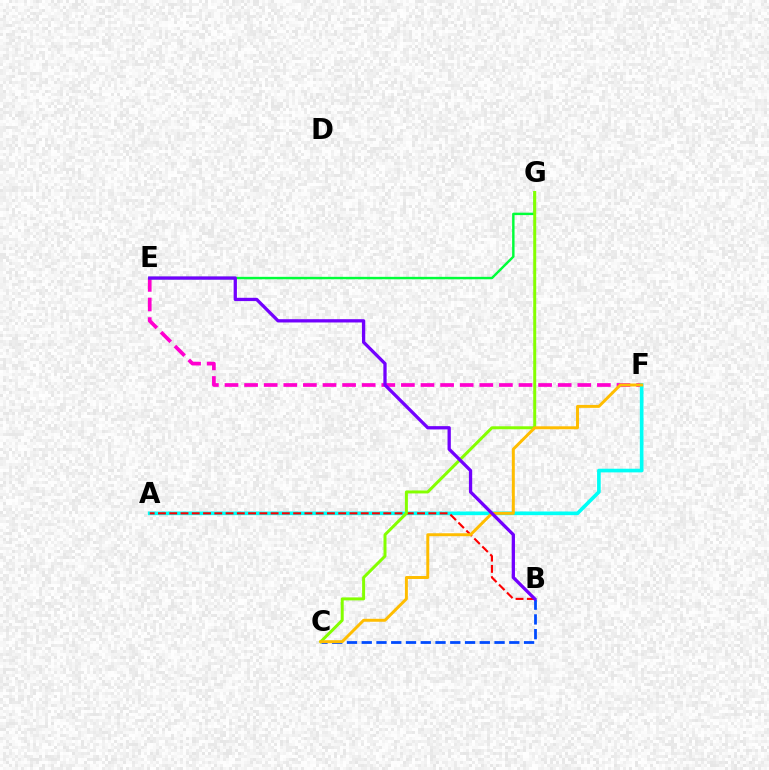{('E', 'F'): [{'color': '#ff00cf', 'line_style': 'dashed', 'thickness': 2.66}], ('E', 'G'): [{'color': '#00ff39', 'line_style': 'solid', 'thickness': 1.75}], ('B', 'C'): [{'color': '#004bff', 'line_style': 'dashed', 'thickness': 2.0}], ('A', 'F'): [{'color': '#00fff6', 'line_style': 'solid', 'thickness': 2.63}], ('A', 'B'): [{'color': '#ff0000', 'line_style': 'dashed', 'thickness': 1.53}], ('C', 'G'): [{'color': '#84ff00', 'line_style': 'solid', 'thickness': 2.15}], ('C', 'F'): [{'color': '#ffbd00', 'line_style': 'solid', 'thickness': 2.13}], ('B', 'E'): [{'color': '#7200ff', 'line_style': 'solid', 'thickness': 2.36}]}